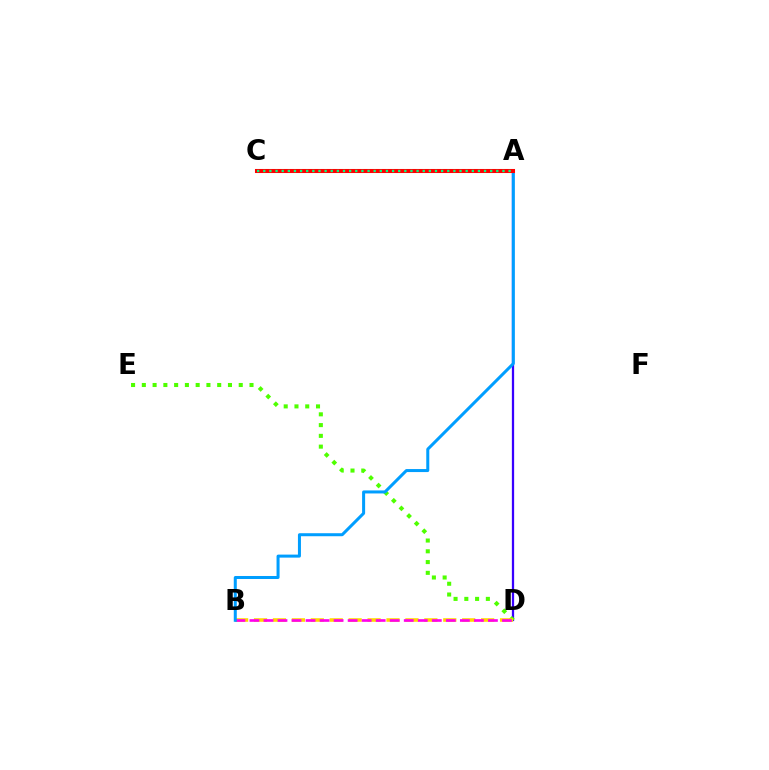{('A', 'D'): [{'color': '#3700ff', 'line_style': 'solid', 'thickness': 1.63}], ('D', 'E'): [{'color': '#4fff00', 'line_style': 'dotted', 'thickness': 2.93}], ('B', 'D'): [{'color': '#ffd500', 'line_style': 'dashed', 'thickness': 2.57}, {'color': '#ff00ed', 'line_style': 'dashed', 'thickness': 1.91}], ('A', 'B'): [{'color': '#009eff', 'line_style': 'solid', 'thickness': 2.17}], ('A', 'C'): [{'color': '#ff0000', 'line_style': 'solid', 'thickness': 2.92}, {'color': '#00ff86', 'line_style': 'dotted', 'thickness': 1.67}]}